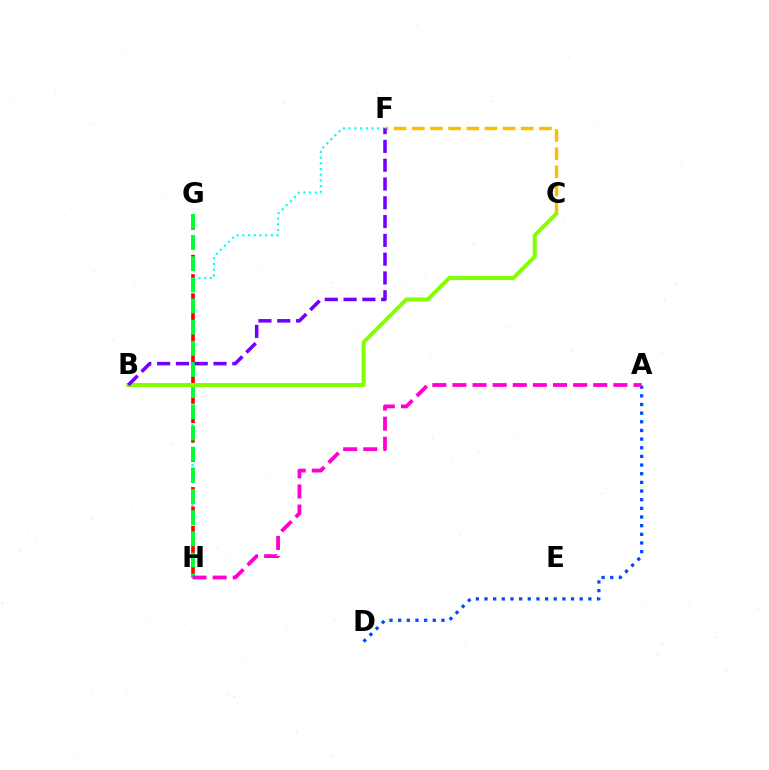{('F', 'H'): [{'color': '#00fff6', 'line_style': 'dotted', 'thickness': 1.55}], ('G', 'H'): [{'color': '#ff0000', 'line_style': 'dashed', 'thickness': 2.63}, {'color': '#00ff39', 'line_style': 'dashed', 'thickness': 2.87}], ('C', 'F'): [{'color': '#ffbd00', 'line_style': 'dashed', 'thickness': 2.47}], ('B', 'C'): [{'color': '#84ff00', 'line_style': 'solid', 'thickness': 2.87}], ('A', 'D'): [{'color': '#004bff', 'line_style': 'dotted', 'thickness': 2.35}], ('B', 'F'): [{'color': '#7200ff', 'line_style': 'dashed', 'thickness': 2.55}], ('A', 'H'): [{'color': '#ff00cf', 'line_style': 'dashed', 'thickness': 2.73}]}